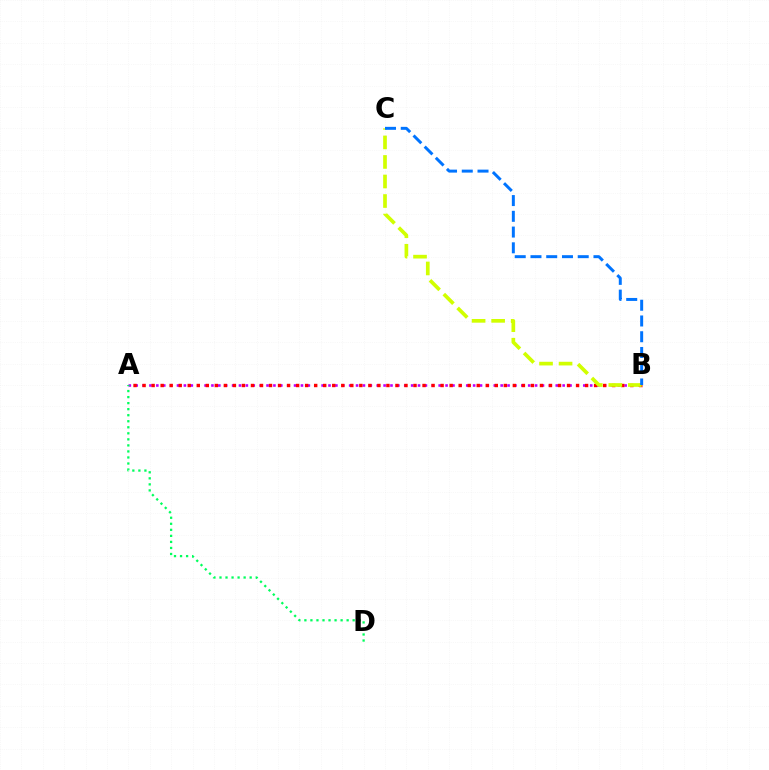{('A', 'B'): [{'color': '#b900ff', 'line_style': 'dotted', 'thickness': 1.87}, {'color': '#ff0000', 'line_style': 'dotted', 'thickness': 2.45}], ('B', 'C'): [{'color': '#d1ff00', 'line_style': 'dashed', 'thickness': 2.65}, {'color': '#0074ff', 'line_style': 'dashed', 'thickness': 2.14}], ('A', 'D'): [{'color': '#00ff5c', 'line_style': 'dotted', 'thickness': 1.64}]}